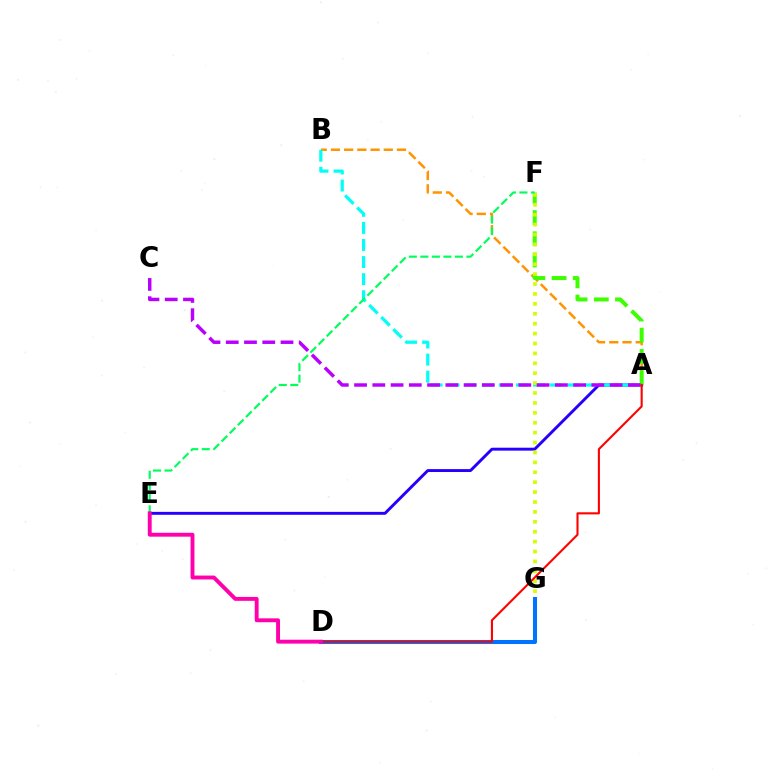{('A', 'E'): [{'color': '#2500ff', 'line_style': 'solid', 'thickness': 2.1}], ('A', 'B'): [{'color': '#ff9400', 'line_style': 'dashed', 'thickness': 1.79}, {'color': '#00fff6', 'line_style': 'dashed', 'thickness': 2.32}], ('A', 'F'): [{'color': '#3dff00', 'line_style': 'dashed', 'thickness': 2.88}], ('F', 'G'): [{'color': '#d1ff00', 'line_style': 'dotted', 'thickness': 2.69}], ('D', 'G'): [{'color': '#0074ff', 'line_style': 'solid', 'thickness': 2.91}], ('E', 'F'): [{'color': '#00ff5c', 'line_style': 'dashed', 'thickness': 1.56}], ('A', 'C'): [{'color': '#b900ff', 'line_style': 'dashed', 'thickness': 2.48}], ('A', 'D'): [{'color': '#ff0000', 'line_style': 'solid', 'thickness': 1.51}], ('D', 'E'): [{'color': '#ff00ac', 'line_style': 'solid', 'thickness': 2.8}]}